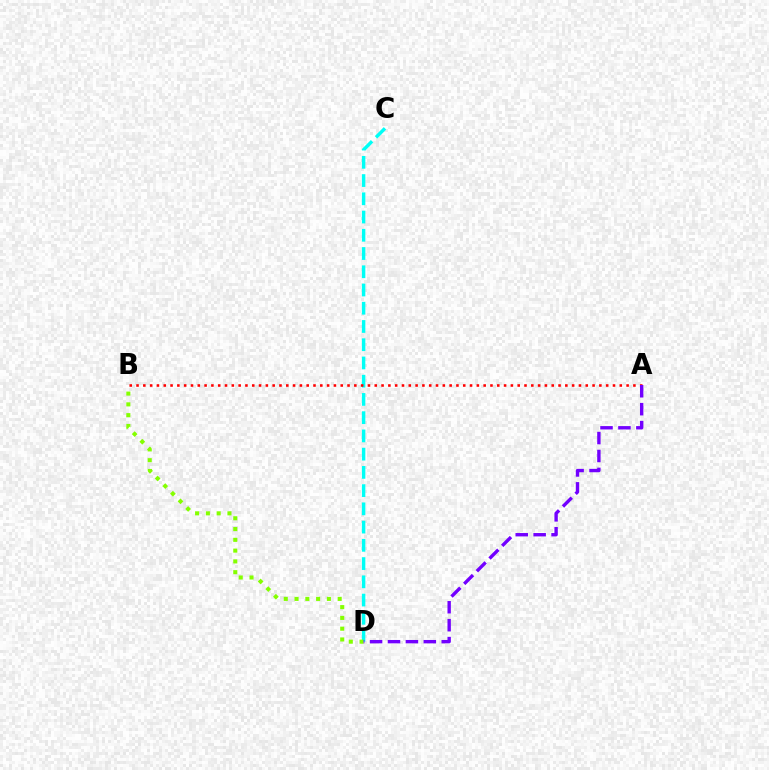{('C', 'D'): [{'color': '#00fff6', 'line_style': 'dashed', 'thickness': 2.48}], ('A', 'B'): [{'color': '#ff0000', 'line_style': 'dotted', 'thickness': 1.85}], ('B', 'D'): [{'color': '#84ff00', 'line_style': 'dotted', 'thickness': 2.93}], ('A', 'D'): [{'color': '#7200ff', 'line_style': 'dashed', 'thickness': 2.43}]}